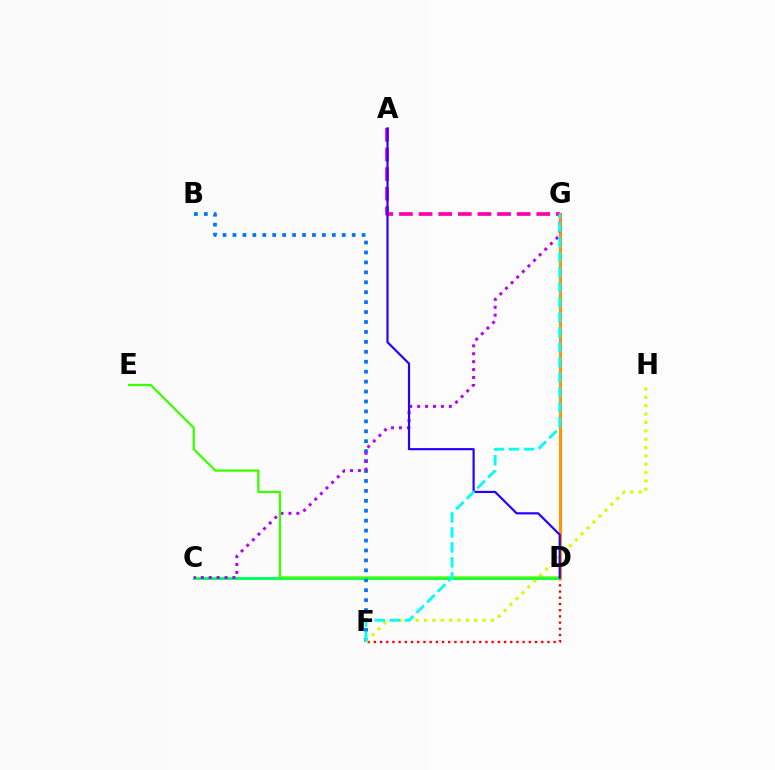{('C', 'D'): [{'color': '#00ff5c', 'line_style': 'solid', 'thickness': 2.06}], ('A', 'G'): [{'color': '#ff00ac', 'line_style': 'dashed', 'thickness': 2.67}], ('D', 'F'): [{'color': '#ff0000', 'line_style': 'dotted', 'thickness': 1.68}], ('D', 'G'): [{'color': '#ff9400', 'line_style': 'solid', 'thickness': 2.22}], ('B', 'F'): [{'color': '#0074ff', 'line_style': 'dotted', 'thickness': 2.7}], ('C', 'G'): [{'color': '#b900ff', 'line_style': 'dotted', 'thickness': 2.15}], ('F', 'H'): [{'color': '#d1ff00', 'line_style': 'dotted', 'thickness': 2.27}], ('D', 'E'): [{'color': '#3dff00', 'line_style': 'solid', 'thickness': 1.64}], ('A', 'D'): [{'color': '#2500ff', 'line_style': 'solid', 'thickness': 1.57}], ('F', 'G'): [{'color': '#00fff6', 'line_style': 'dashed', 'thickness': 2.04}]}